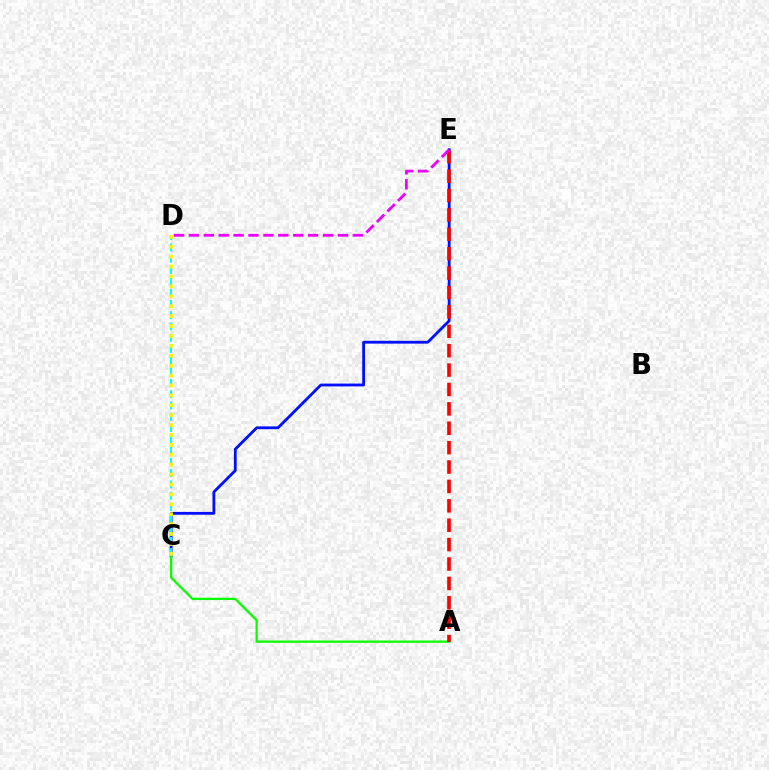{('C', 'E'): [{'color': '#0010ff', 'line_style': 'solid', 'thickness': 2.03}], ('A', 'C'): [{'color': '#08ff00', 'line_style': 'solid', 'thickness': 1.64}], ('C', 'D'): [{'color': '#00fff6', 'line_style': 'dashed', 'thickness': 1.53}, {'color': '#fcf500', 'line_style': 'dotted', 'thickness': 2.69}], ('A', 'E'): [{'color': '#ff0000', 'line_style': 'dashed', 'thickness': 2.63}], ('D', 'E'): [{'color': '#ee00ff', 'line_style': 'dashed', 'thickness': 2.02}]}